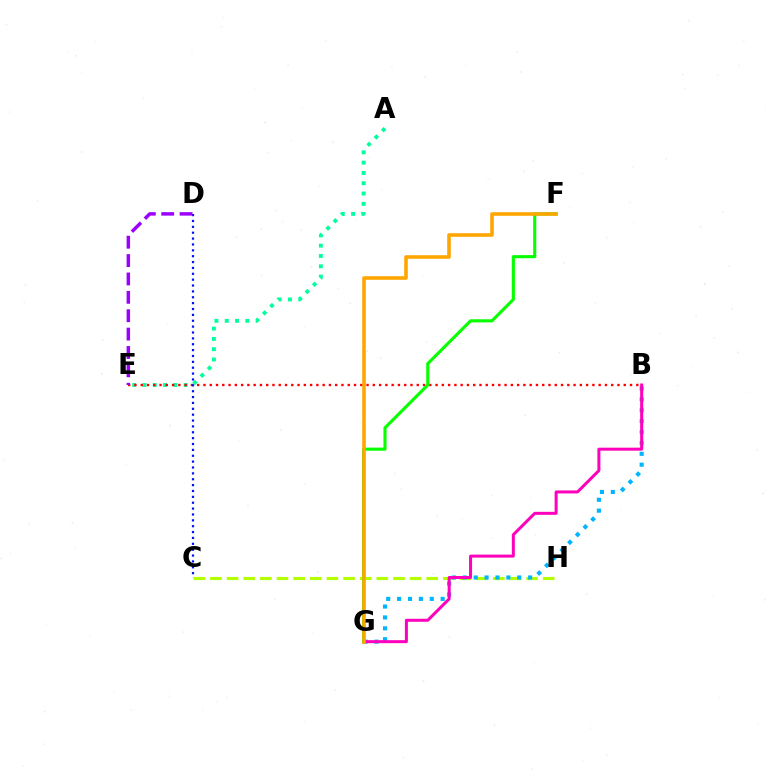{('A', 'E'): [{'color': '#00ff9d', 'line_style': 'dotted', 'thickness': 2.8}], ('C', 'H'): [{'color': '#b3ff00', 'line_style': 'dashed', 'thickness': 2.26}], ('B', 'G'): [{'color': '#00b5ff', 'line_style': 'dotted', 'thickness': 2.96}, {'color': '#ff00bd', 'line_style': 'solid', 'thickness': 2.16}], ('B', 'E'): [{'color': '#ff0000', 'line_style': 'dotted', 'thickness': 1.7}], ('F', 'G'): [{'color': '#08ff00', 'line_style': 'solid', 'thickness': 2.24}, {'color': '#ffa500', 'line_style': 'solid', 'thickness': 2.57}], ('C', 'D'): [{'color': '#0010ff', 'line_style': 'dotted', 'thickness': 1.59}], ('D', 'E'): [{'color': '#9b00ff', 'line_style': 'dashed', 'thickness': 2.5}]}